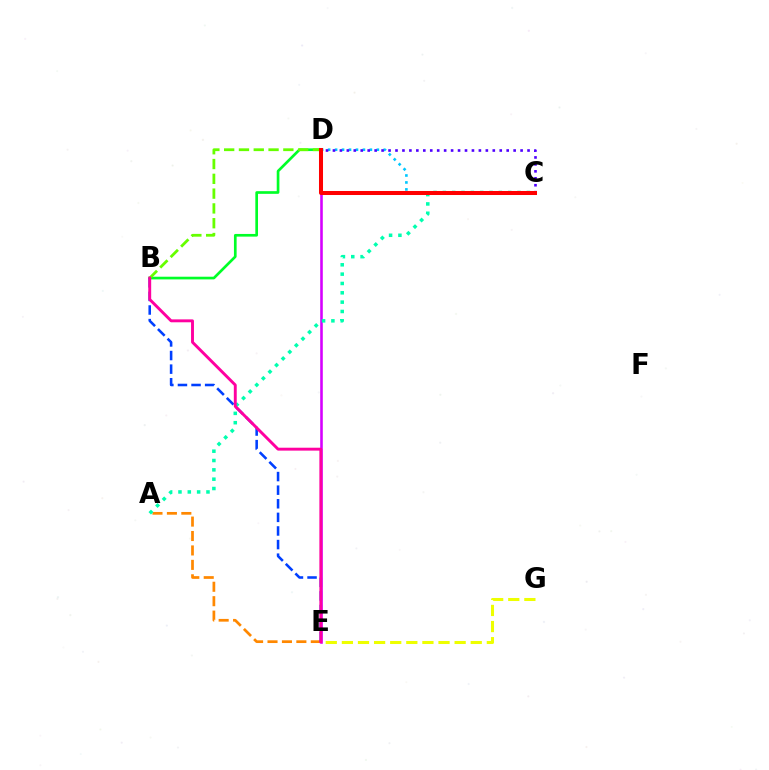{('A', 'E'): [{'color': '#ff8800', 'line_style': 'dashed', 'thickness': 1.96}], ('B', 'D'): [{'color': '#00ff27', 'line_style': 'solid', 'thickness': 1.93}, {'color': '#66ff00', 'line_style': 'dashed', 'thickness': 2.01}], ('C', 'D'): [{'color': '#00c7ff', 'line_style': 'dotted', 'thickness': 1.89}, {'color': '#4f00ff', 'line_style': 'dotted', 'thickness': 1.89}, {'color': '#ff0000', 'line_style': 'solid', 'thickness': 2.89}], ('B', 'E'): [{'color': '#003fff', 'line_style': 'dashed', 'thickness': 1.85}, {'color': '#ff00a0', 'line_style': 'solid', 'thickness': 2.09}], ('D', 'E'): [{'color': '#d600ff', 'line_style': 'solid', 'thickness': 1.86}], ('A', 'C'): [{'color': '#00ffaf', 'line_style': 'dotted', 'thickness': 2.54}], ('E', 'G'): [{'color': '#eeff00', 'line_style': 'dashed', 'thickness': 2.19}]}